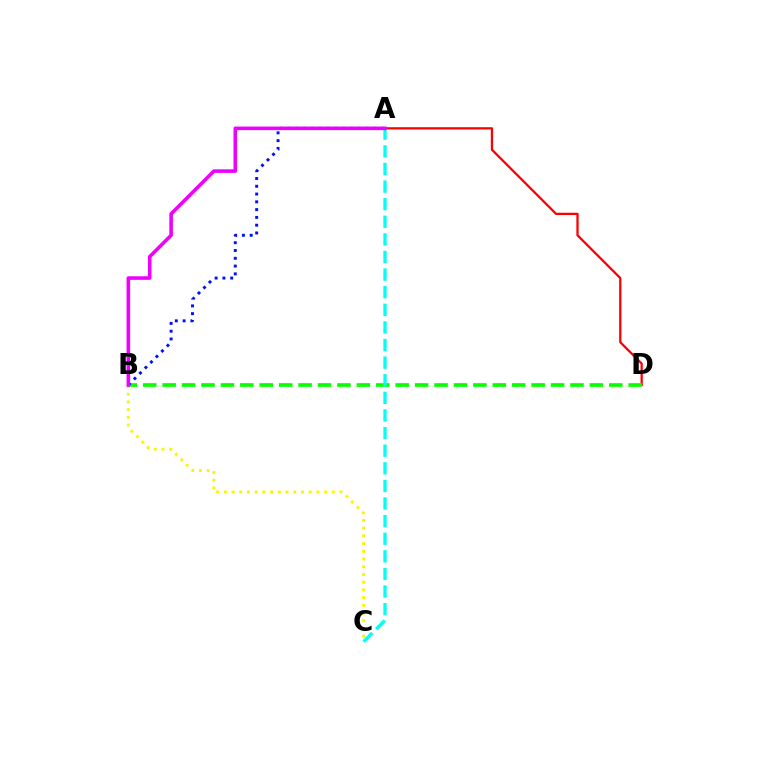{('A', 'D'): [{'color': '#ff0000', 'line_style': 'solid', 'thickness': 1.64}], ('B', 'D'): [{'color': '#08ff00', 'line_style': 'dashed', 'thickness': 2.64}], ('A', 'B'): [{'color': '#0010ff', 'line_style': 'dotted', 'thickness': 2.11}, {'color': '#ee00ff', 'line_style': 'solid', 'thickness': 2.57}], ('B', 'C'): [{'color': '#fcf500', 'line_style': 'dotted', 'thickness': 2.1}], ('A', 'C'): [{'color': '#00fff6', 'line_style': 'dashed', 'thickness': 2.39}]}